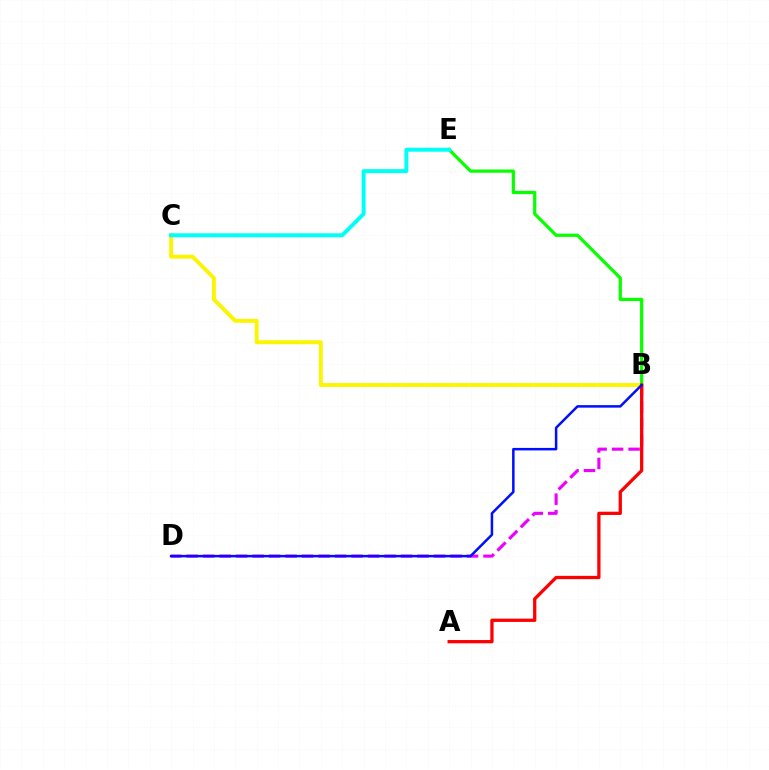{('B', 'D'): [{'color': '#ee00ff', 'line_style': 'dashed', 'thickness': 2.24}, {'color': '#0010ff', 'line_style': 'solid', 'thickness': 1.8}], ('B', 'E'): [{'color': '#08ff00', 'line_style': 'solid', 'thickness': 2.32}], ('B', 'C'): [{'color': '#fcf500', 'line_style': 'solid', 'thickness': 2.8}], ('A', 'B'): [{'color': '#ff0000', 'line_style': 'solid', 'thickness': 2.35}], ('C', 'E'): [{'color': '#00fff6', 'line_style': 'solid', 'thickness': 2.87}]}